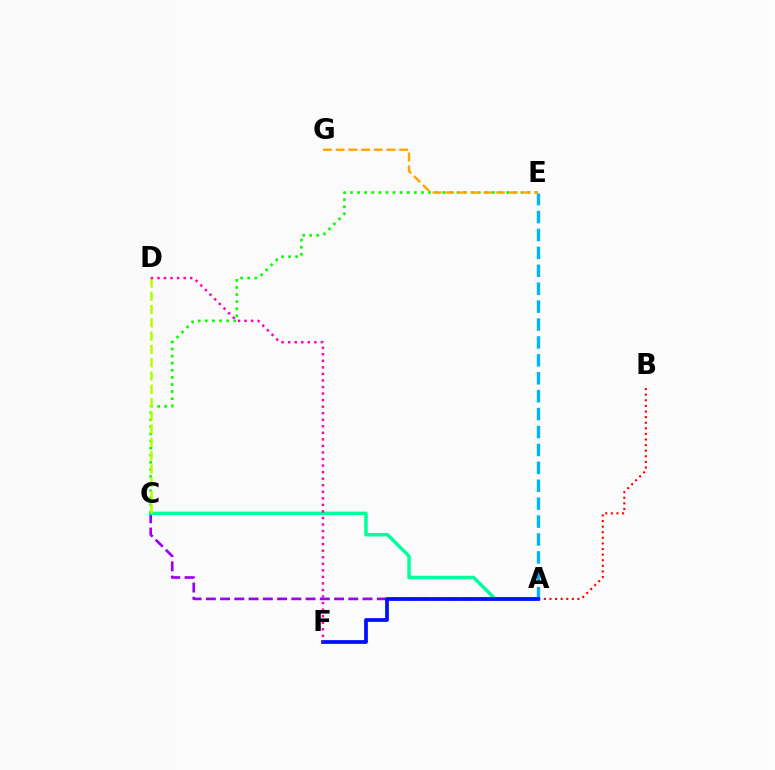{('A', 'C'): [{'color': '#9b00ff', 'line_style': 'dashed', 'thickness': 1.93}, {'color': '#00ff9d', 'line_style': 'solid', 'thickness': 2.5}], ('A', 'B'): [{'color': '#ff0000', 'line_style': 'dotted', 'thickness': 1.52}], ('C', 'E'): [{'color': '#08ff00', 'line_style': 'dotted', 'thickness': 1.93}], ('A', 'E'): [{'color': '#00b5ff', 'line_style': 'dashed', 'thickness': 2.43}], ('E', 'G'): [{'color': '#ffa500', 'line_style': 'dashed', 'thickness': 1.73}], ('A', 'F'): [{'color': '#0010ff', 'line_style': 'solid', 'thickness': 2.7}], ('C', 'D'): [{'color': '#b3ff00', 'line_style': 'dashed', 'thickness': 1.8}], ('D', 'F'): [{'color': '#ff00bd', 'line_style': 'dotted', 'thickness': 1.78}]}